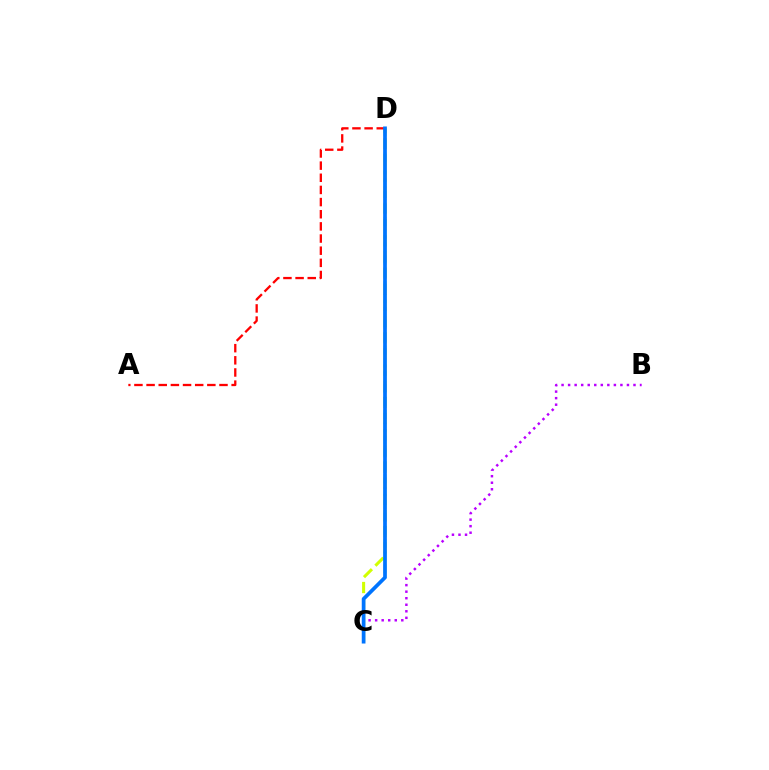{('C', 'D'): [{'color': '#d1ff00', 'line_style': 'dashed', 'thickness': 2.2}, {'color': '#00ff5c', 'line_style': 'dashed', 'thickness': 1.75}, {'color': '#0074ff', 'line_style': 'solid', 'thickness': 2.68}], ('A', 'D'): [{'color': '#ff0000', 'line_style': 'dashed', 'thickness': 1.65}], ('B', 'C'): [{'color': '#b900ff', 'line_style': 'dotted', 'thickness': 1.78}]}